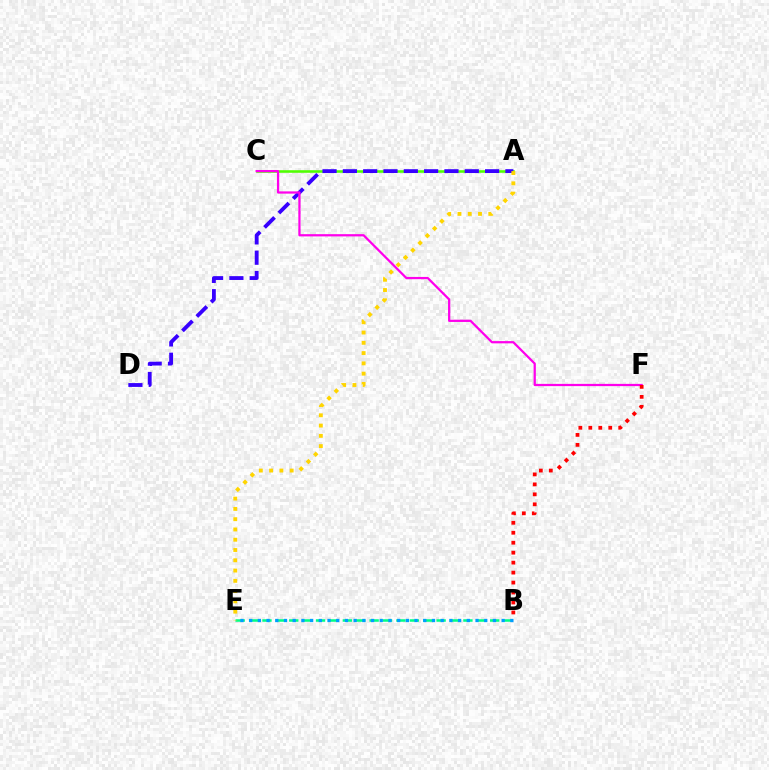{('A', 'C'): [{'color': '#4fff00', 'line_style': 'solid', 'thickness': 1.85}], ('B', 'E'): [{'color': '#00ff86', 'line_style': 'dashed', 'thickness': 1.82}, {'color': '#009eff', 'line_style': 'dotted', 'thickness': 2.37}], ('A', 'D'): [{'color': '#3700ff', 'line_style': 'dashed', 'thickness': 2.76}], ('C', 'F'): [{'color': '#ff00ed', 'line_style': 'solid', 'thickness': 1.61}], ('A', 'E'): [{'color': '#ffd500', 'line_style': 'dotted', 'thickness': 2.79}], ('B', 'F'): [{'color': '#ff0000', 'line_style': 'dotted', 'thickness': 2.71}]}